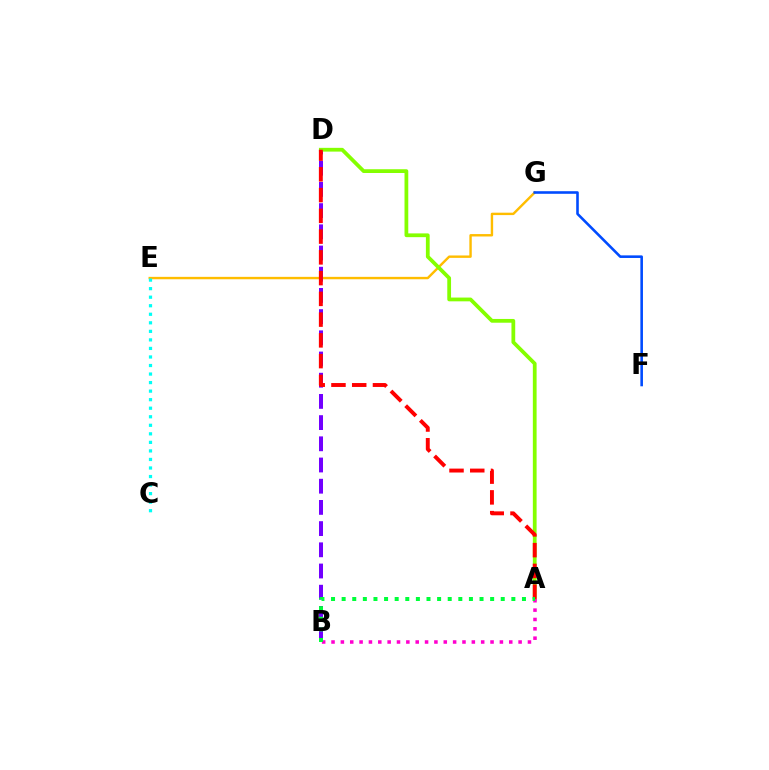{('E', 'G'): [{'color': '#ffbd00', 'line_style': 'solid', 'thickness': 1.73}], ('B', 'D'): [{'color': '#7200ff', 'line_style': 'dashed', 'thickness': 2.88}], ('F', 'G'): [{'color': '#004bff', 'line_style': 'solid', 'thickness': 1.86}], ('C', 'E'): [{'color': '#00fff6', 'line_style': 'dotted', 'thickness': 2.32}], ('A', 'D'): [{'color': '#84ff00', 'line_style': 'solid', 'thickness': 2.71}, {'color': '#ff0000', 'line_style': 'dashed', 'thickness': 2.82}], ('A', 'B'): [{'color': '#ff00cf', 'line_style': 'dotted', 'thickness': 2.54}, {'color': '#00ff39', 'line_style': 'dotted', 'thickness': 2.88}]}